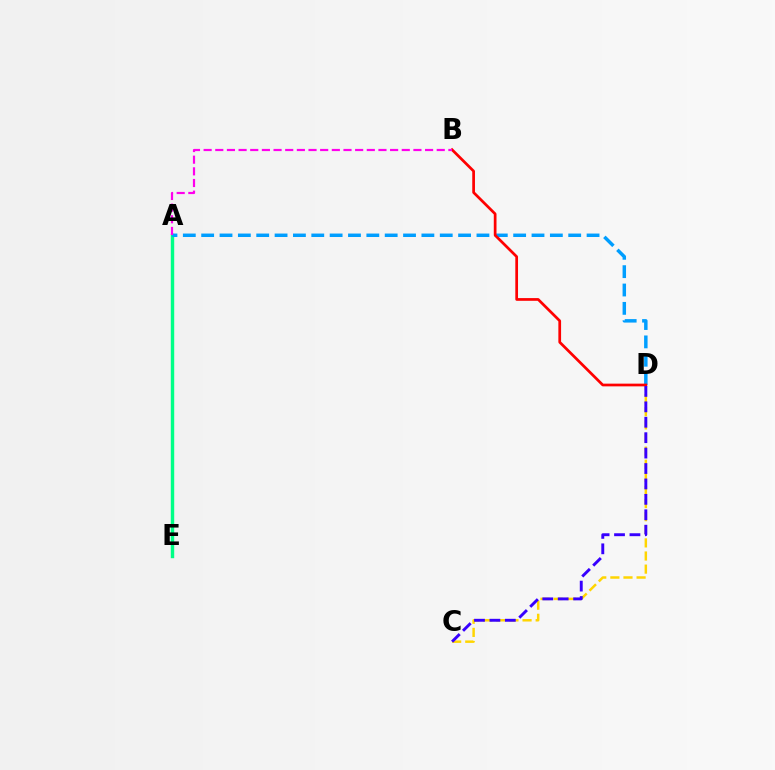{('A', 'E'): [{'color': '#4fff00', 'line_style': 'dotted', 'thickness': 2.09}, {'color': '#00ff86', 'line_style': 'solid', 'thickness': 2.45}], ('A', 'D'): [{'color': '#009eff', 'line_style': 'dashed', 'thickness': 2.49}], ('C', 'D'): [{'color': '#ffd500', 'line_style': 'dashed', 'thickness': 1.78}, {'color': '#3700ff', 'line_style': 'dashed', 'thickness': 2.09}], ('B', 'D'): [{'color': '#ff0000', 'line_style': 'solid', 'thickness': 1.96}], ('A', 'B'): [{'color': '#ff00ed', 'line_style': 'dashed', 'thickness': 1.58}]}